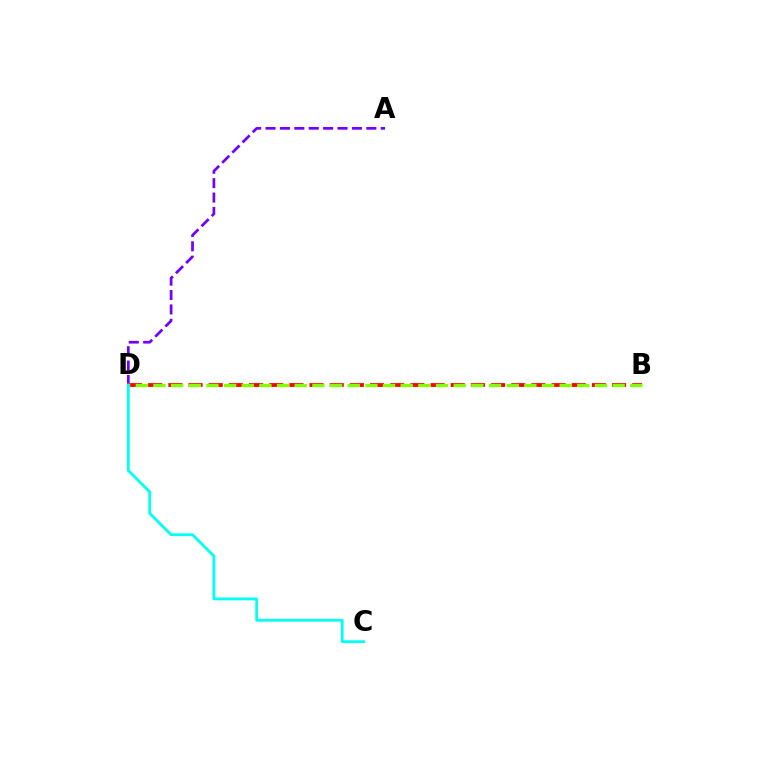{('B', 'D'): [{'color': '#ff0000', 'line_style': 'dashed', 'thickness': 2.74}, {'color': '#84ff00', 'line_style': 'dashed', 'thickness': 2.4}], ('A', 'D'): [{'color': '#7200ff', 'line_style': 'dashed', 'thickness': 1.96}], ('C', 'D'): [{'color': '#00fff6', 'line_style': 'solid', 'thickness': 2.0}]}